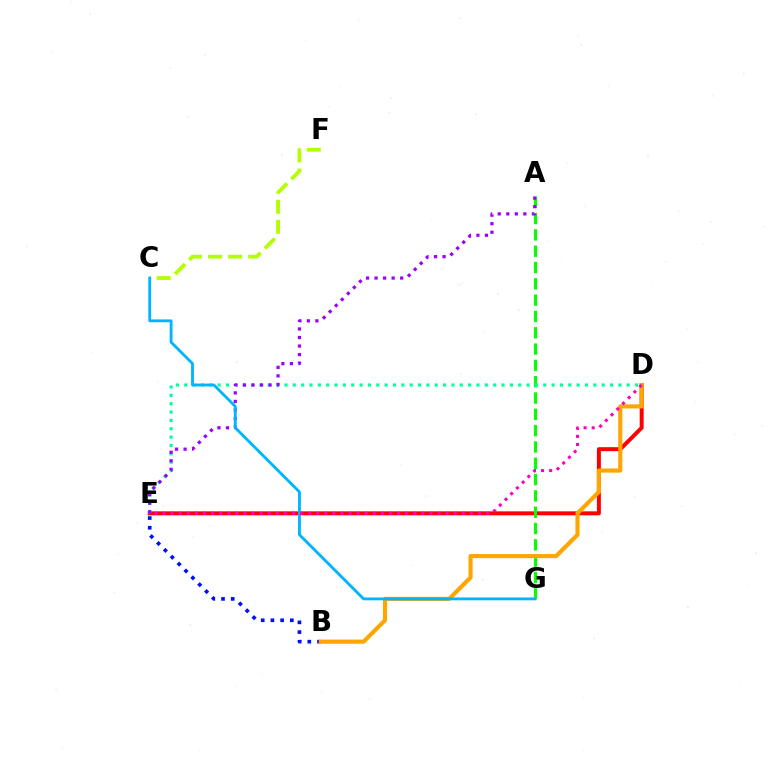{('D', 'E'): [{'color': '#ff0000', 'line_style': 'solid', 'thickness': 2.86}, {'color': '#00ff9d', 'line_style': 'dotted', 'thickness': 2.27}, {'color': '#ff00bd', 'line_style': 'dotted', 'thickness': 2.2}], ('A', 'G'): [{'color': '#08ff00', 'line_style': 'dashed', 'thickness': 2.22}], ('B', 'E'): [{'color': '#0010ff', 'line_style': 'dotted', 'thickness': 2.64}], ('B', 'D'): [{'color': '#ffa500', 'line_style': 'solid', 'thickness': 2.98}], ('C', 'F'): [{'color': '#b3ff00', 'line_style': 'dashed', 'thickness': 2.73}], ('A', 'E'): [{'color': '#9b00ff', 'line_style': 'dotted', 'thickness': 2.32}], ('C', 'G'): [{'color': '#00b5ff', 'line_style': 'solid', 'thickness': 2.05}]}